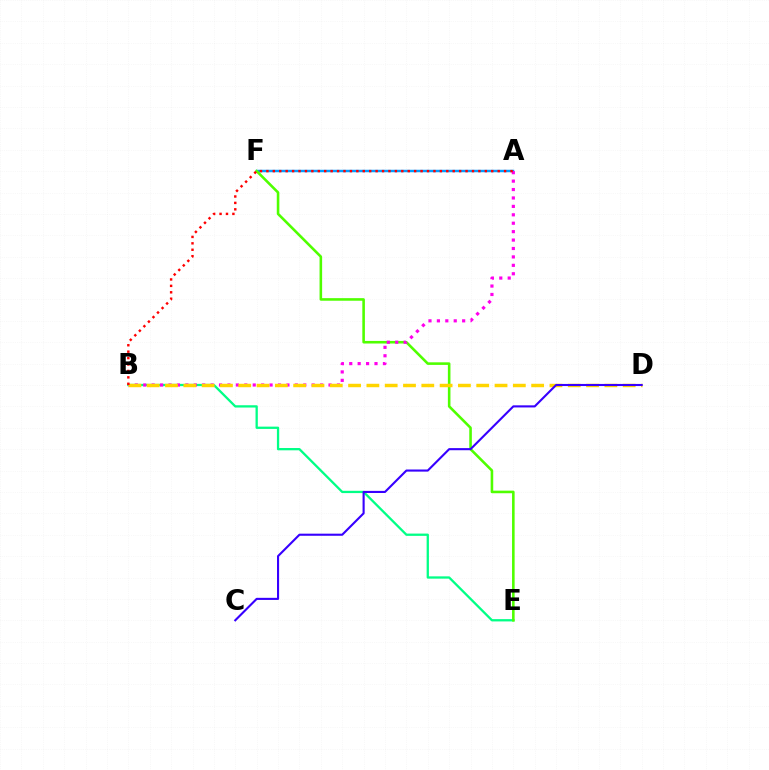{('A', 'F'): [{'color': '#009eff', 'line_style': 'solid', 'thickness': 1.78}], ('B', 'E'): [{'color': '#00ff86', 'line_style': 'solid', 'thickness': 1.65}], ('E', 'F'): [{'color': '#4fff00', 'line_style': 'solid', 'thickness': 1.86}], ('A', 'B'): [{'color': '#ff00ed', 'line_style': 'dotted', 'thickness': 2.29}, {'color': '#ff0000', 'line_style': 'dotted', 'thickness': 1.75}], ('B', 'D'): [{'color': '#ffd500', 'line_style': 'dashed', 'thickness': 2.49}], ('C', 'D'): [{'color': '#3700ff', 'line_style': 'solid', 'thickness': 1.52}]}